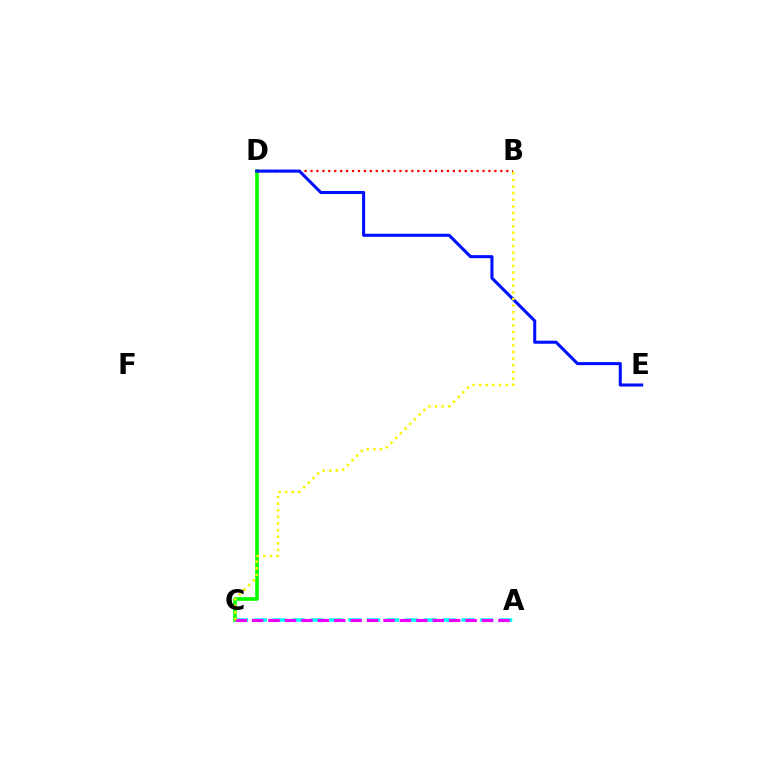{('A', 'C'): [{'color': '#00fff6', 'line_style': 'dashed', 'thickness': 2.56}, {'color': '#ee00ff', 'line_style': 'dashed', 'thickness': 2.23}], ('C', 'D'): [{'color': '#08ff00', 'line_style': 'solid', 'thickness': 2.63}], ('B', 'D'): [{'color': '#ff0000', 'line_style': 'dotted', 'thickness': 1.61}], ('D', 'E'): [{'color': '#0010ff', 'line_style': 'solid', 'thickness': 2.21}], ('B', 'C'): [{'color': '#fcf500', 'line_style': 'dotted', 'thickness': 1.8}]}